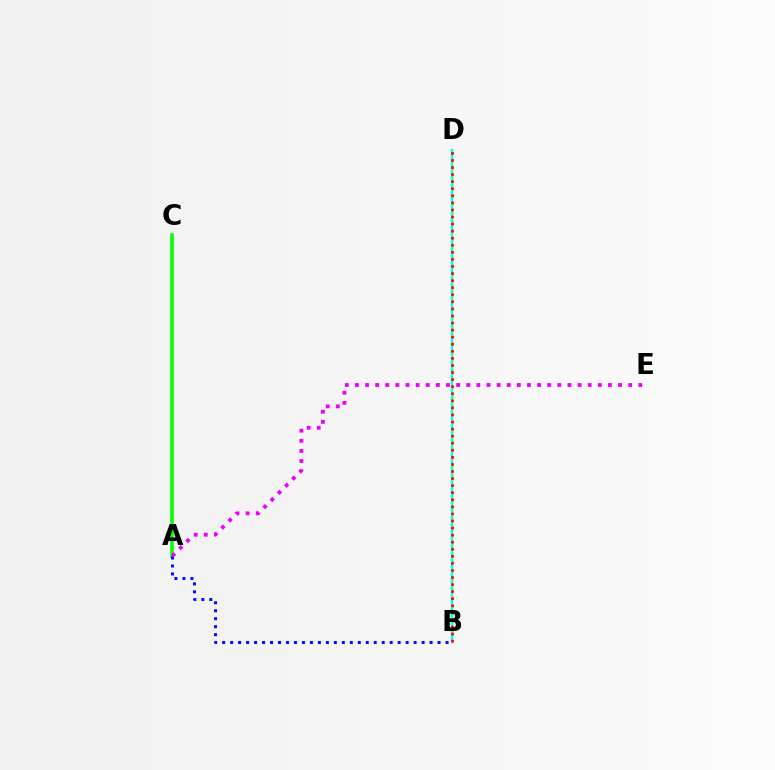{('B', 'D'): [{'color': '#fcf500', 'line_style': 'dotted', 'thickness': 2.37}, {'color': '#00fff6', 'line_style': 'solid', 'thickness': 1.69}, {'color': '#ff0000', 'line_style': 'dotted', 'thickness': 1.92}], ('A', 'C'): [{'color': '#08ff00', 'line_style': 'solid', 'thickness': 2.6}], ('A', 'B'): [{'color': '#0010ff', 'line_style': 'dotted', 'thickness': 2.17}], ('A', 'E'): [{'color': '#ee00ff', 'line_style': 'dotted', 'thickness': 2.75}]}